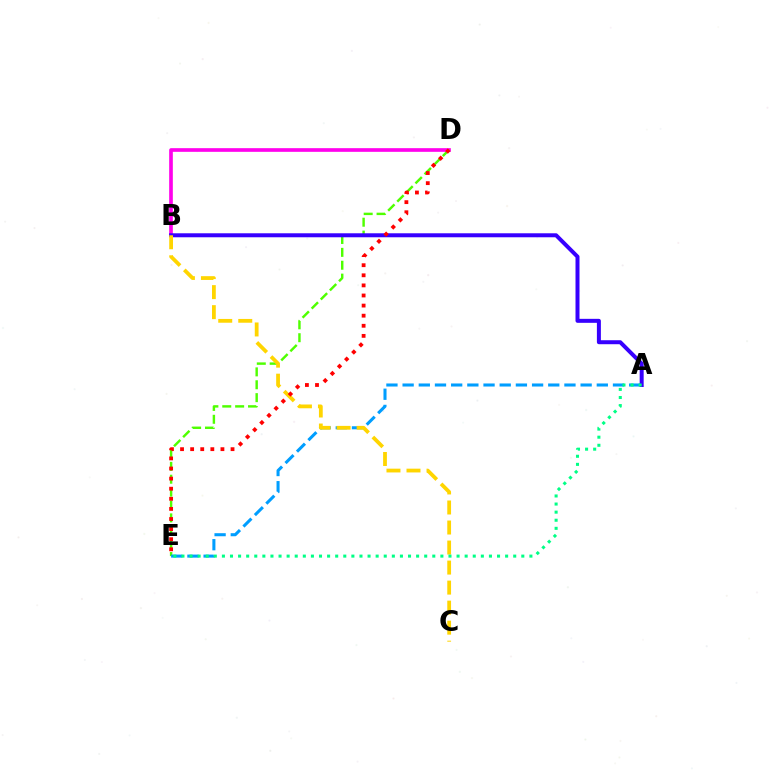{('D', 'E'): [{'color': '#4fff00', 'line_style': 'dashed', 'thickness': 1.75}, {'color': '#ff0000', 'line_style': 'dotted', 'thickness': 2.74}], ('B', 'D'): [{'color': '#ff00ed', 'line_style': 'solid', 'thickness': 2.64}], ('A', 'E'): [{'color': '#009eff', 'line_style': 'dashed', 'thickness': 2.2}, {'color': '#00ff86', 'line_style': 'dotted', 'thickness': 2.2}], ('A', 'B'): [{'color': '#3700ff', 'line_style': 'solid', 'thickness': 2.88}], ('B', 'C'): [{'color': '#ffd500', 'line_style': 'dashed', 'thickness': 2.72}]}